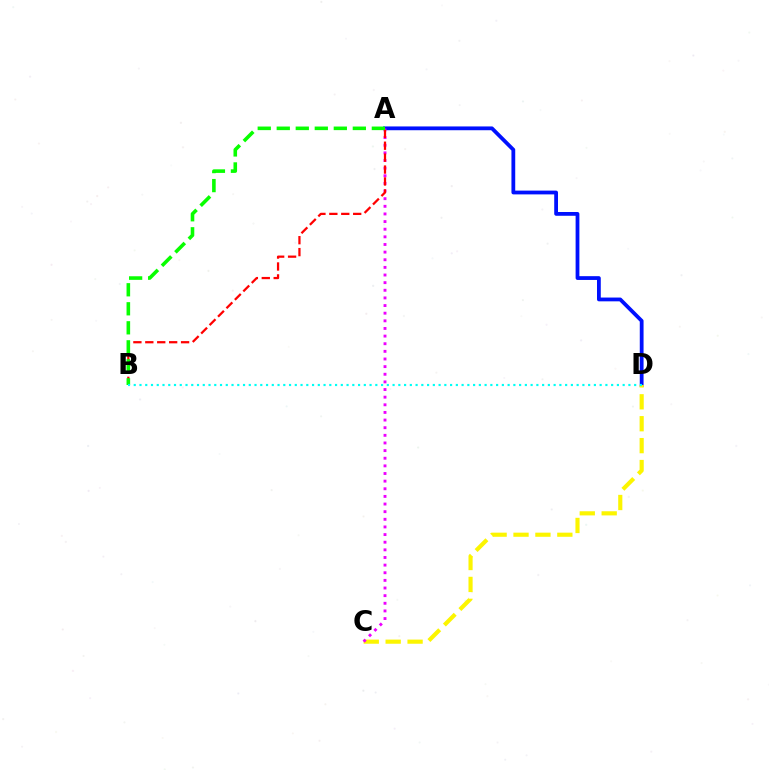{('A', 'D'): [{'color': '#0010ff', 'line_style': 'solid', 'thickness': 2.73}], ('C', 'D'): [{'color': '#fcf500', 'line_style': 'dashed', 'thickness': 2.98}], ('A', 'C'): [{'color': '#ee00ff', 'line_style': 'dotted', 'thickness': 2.07}], ('A', 'B'): [{'color': '#ff0000', 'line_style': 'dashed', 'thickness': 1.62}, {'color': '#08ff00', 'line_style': 'dashed', 'thickness': 2.58}], ('B', 'D'): [{'color': '#00fff6', 'line_style': 'dotted', 'thickness': 1.56}]}